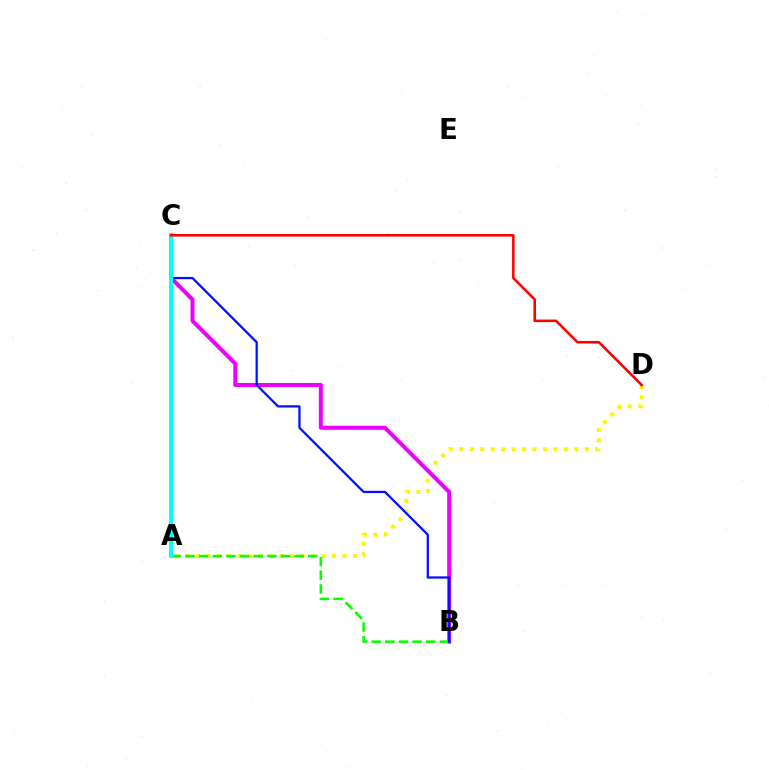{('A', 'D'): [{'color': '#fcf500', 'line_style': 'dotted', 'thickness': 2.84}], ('B', 'C'): [{'color': '#ee00ff', 'line_style': 'solid', 'thickness': 2.87}, {'color': '#0010ff', 'line_style': 'solid', 'thickness': 1.63}], ('A', 'B'): [{'color': '#08ff00', 'line_style': 'dashed', 'thickness': 1.85}], ('A', 'C'): [{'color': '#00fff6', 'line_style': 'solid', 'thickness': 2.85}], ('C', 'D'): [{'color': '#ff0000', 'line_style': 'solid', 'thickness': 1.84}]}